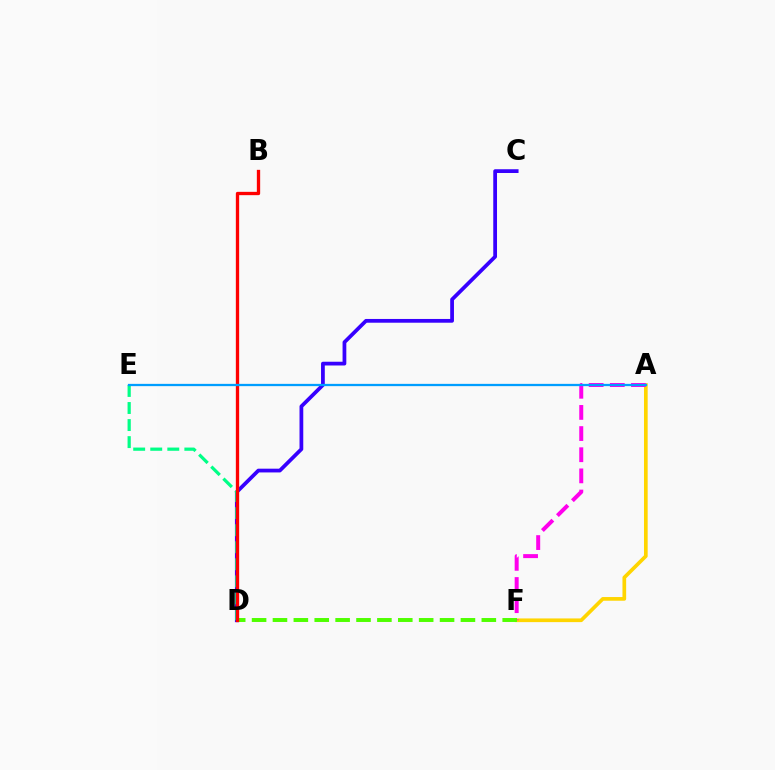{('C', 'D'): [{'color': '#3700ff', 'line_style': 'solid', 'thickness': 2.7}], ('A', 'F'): [{'color': '#ffd500', 'line_style': 'solid', 'thickness': 2.65}, {'color': '#ff00ed', 'line_style': 'dashed', 'thickness': 2.87}], ('D', 'F'): [{'color': '#4fff00', 'line_style': 'dashed', 'thickness': 2.84}], ('D', 'E'): [{'color': '#00ff86', 'line_style': 'dashed', 'thickness': 2.32}], ('B', 'D'): [{'color': '#ff0000', 'line_style': 'solid', 'thickness': 2.38}], ('A', 'E'): [{'color': '#009eff', 'line_style': 'solid', 'thickness': 1.64}]}